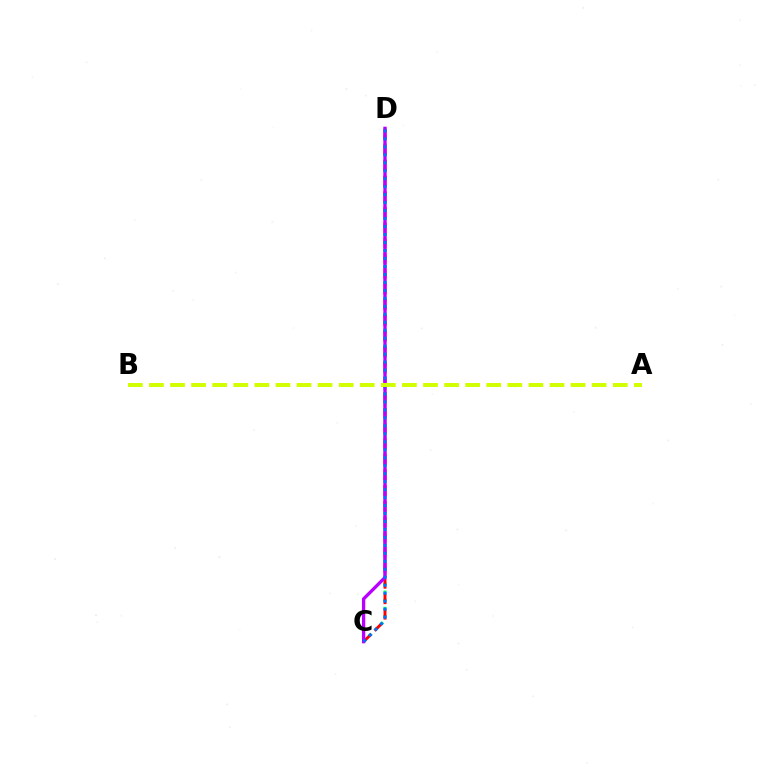{('C', 'D'): [{'color': '#00ff5c', 'line_style': 'dotted', 'thickness': 2.21}, {'color': '#ff0000', 'line_style': 'dashed', 'thickness': 2.1}, {'color': '#b900ff', 'line_style': 'solid', 'thickness': 2.39}, {'color': '#0074ff', 'line_style': 'dotted', 'thickness': 2.17}], ('A', 'B'): [{'color': '#d1ff00', 'line_style': 'dashed', 'thickness': 2.86}]}